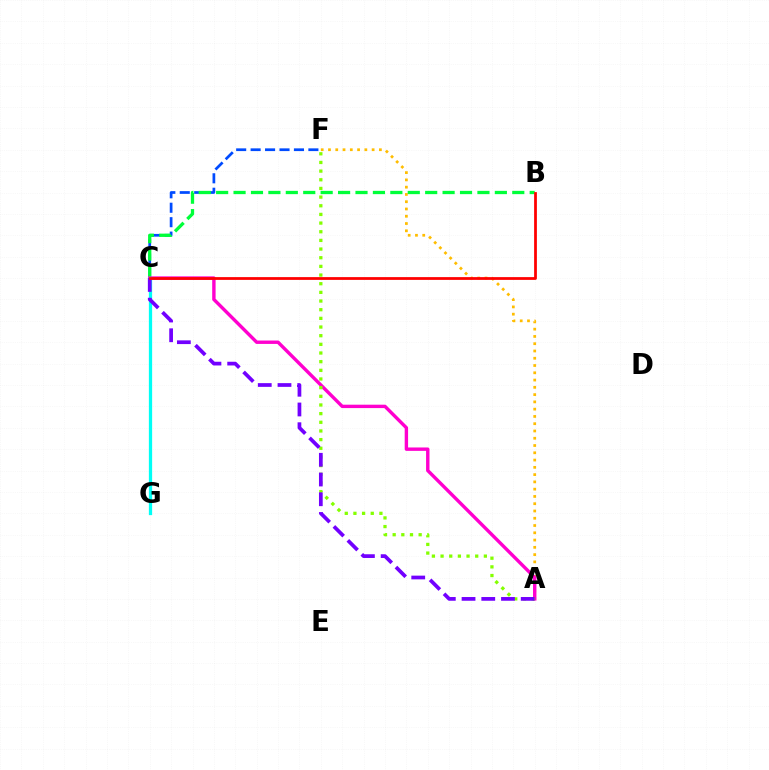{('C', 'F'): [{'color': '#004bff', 'line_style': 'dashed', 'thickness': 1.96}], ('A', 'F'): [{'color': '#ffbd00', 'line_style': 'dotted', 'thickness': 1.98}, {'color': '#84ff00', 'line_style': 'dotted', 'thickness': 2.35}], ('B', 'C'): [{'color': '#00ff39', 'line_style': 'dashed', 'thickness': 2.37}, {'color': '#ff0000', 'line_style': 'solid', 'thickness': 1.99}], ('A', 'C'): [{'color': '#ff00cf', 'line_style': 'solid', 'thickness': 2.45}, {'color': '#7200ff', 'line_style': 'dashed', 'thickness': 2.68}], ('C', 'G'): [{'color': '#00fff6', 'line_style': 'solid', 'thickness': 2.35}]}